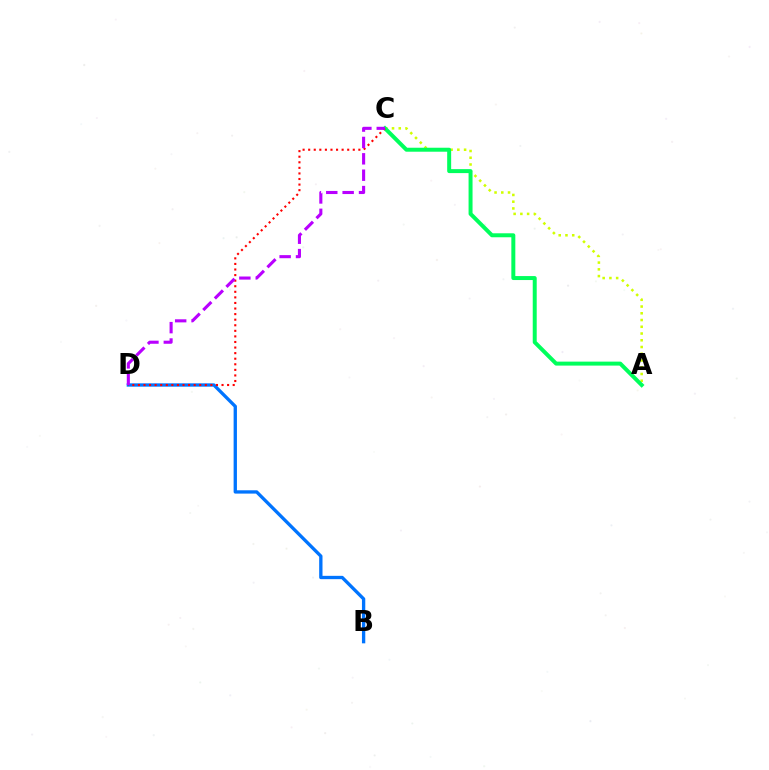{('B', 'D'): [{'color': '#0074ff', 'line_style': 'solid', 'thickness': 2.39}], ('A', 'C'): [{'color': '#d1ff00', 'line_style': 'dotted', 'thickness': 1.83}, {'color': '#00ff5c', 'line_style': 'solid', 'thickness': 2.86}], ('C', 'D'): [{'color': '#ff0000', 'line_style': 'dotted', 'thickness': 1.51}, {'color': '#b900ff', 'line_style': 'dashed', 'thickness': 2.23}]}